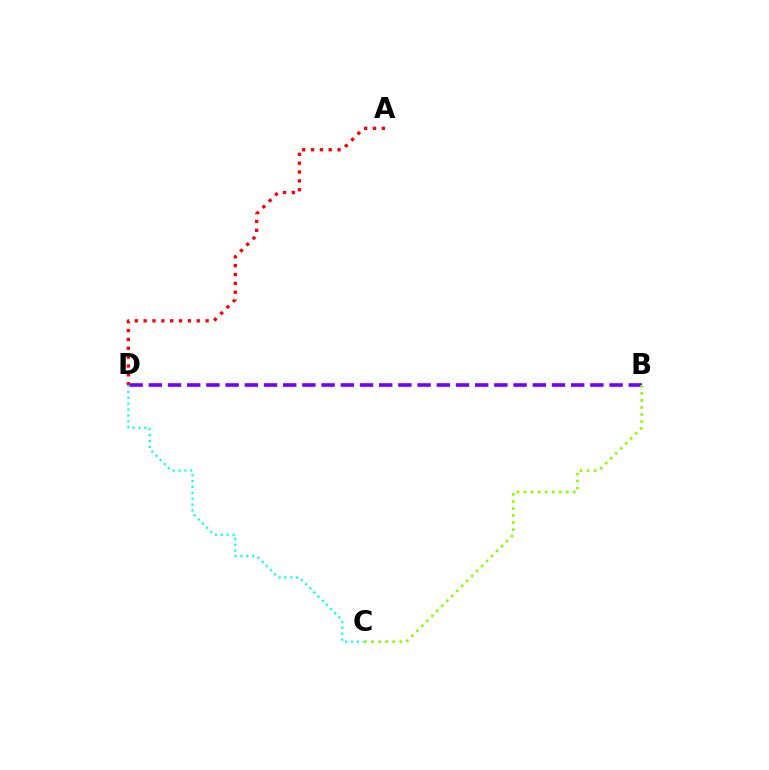{('A', 'D'): [{'color': '#ff0000', 'line_style': 'dotted', 'thickness': 2.4}], ('B', 'D'): [{'color': '#7200ff', 'line_style': 'dashed', 'thickness': 2.61}], ('C', 'D'): [{'color': '#00fff6', 'line_style': 'dotted', 'thickness': 1.59}], ('B', 'C'): [{'color': '#84ff00', 'line_style': 'dotted', 'thickness': 1.91}]}